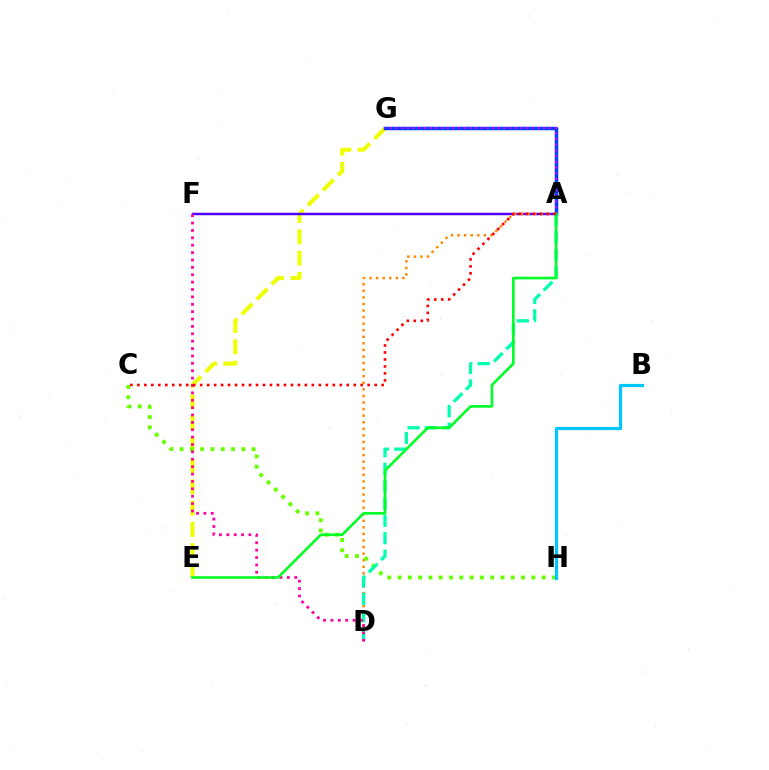{('E', 'G'): [{'color': '#eeff00', 'line_style': 'dashed', 'thickness': 2.89}], ('A', 'F'): [{'color': '#4f00ff', 'line_style': 'solid', 'thickness': 1.78}], ('A', 'D'): [{'color': '#ff8800', 'line_style': 'dotted', 'thickness': 1.79}, {'color': '#00ffaf', 'line_style': 'dashed', 'thickness': 2.36}], ('C', 'H'): [{'color': '#66ff00', 'line_style': 'dotted', 'thickness': 2.8}], ('A', 'G'): [{'color': '#003fff', 'line_style': 'solid', 'thickness': 2.52}, {'color': '#d600ff', 'line_style': 'dotted', 'thickness': 1.54}], ('D', 'F'): [{'color': '#ff00a0', 'line_style': 'dotted', 'thickness': 2.01}], ('A', 'E'): [{'color': '#00ff27', 'line_style': 'solid', 'thickness': 1.89}], ('B', 'H'): [{'color': '#00c7ff', 'line_style': 'solid', 'thickness': 2.31}], ('A', 'C'): [{'color': '#ff0000', 'line_style': 'dotted', 'thickness': 1.9}]}